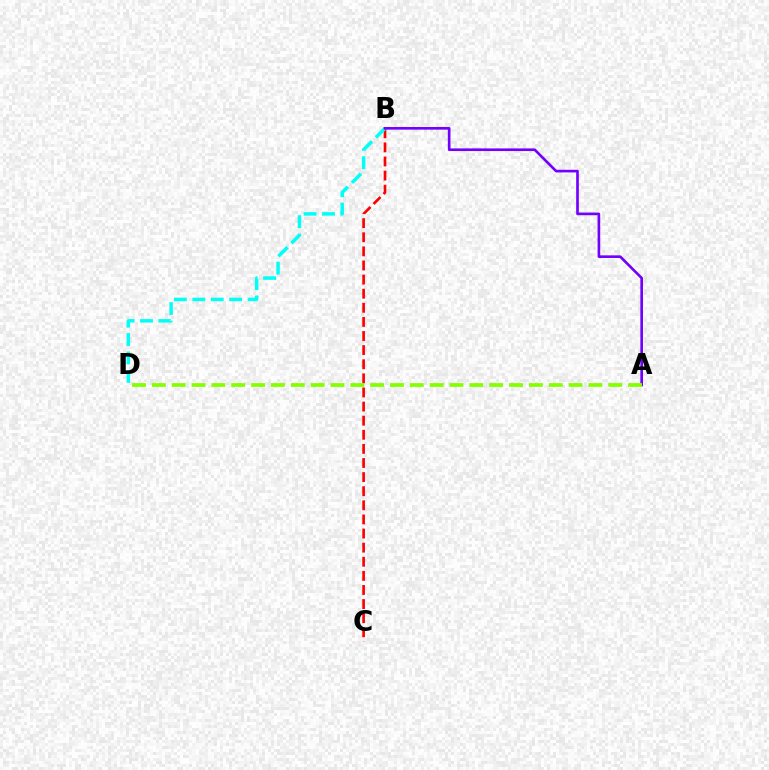{('B', 'C'): [{'color': '#ff0000', 'line_style': 'dashed', 'thickness': 1.92}], ('B', 'D'): [{'color': '#00fff6', 'line_style': 'dashed', 'thickness': 2.5}], ('A', 'B'): [{'color': '#7200ff', 'line_style': 'solid', 'thickness': 1.91}], ('A', 'D'): [{'color': '#84ff00', 'line_style': 'dashed', 'thickness': 2.7}]}